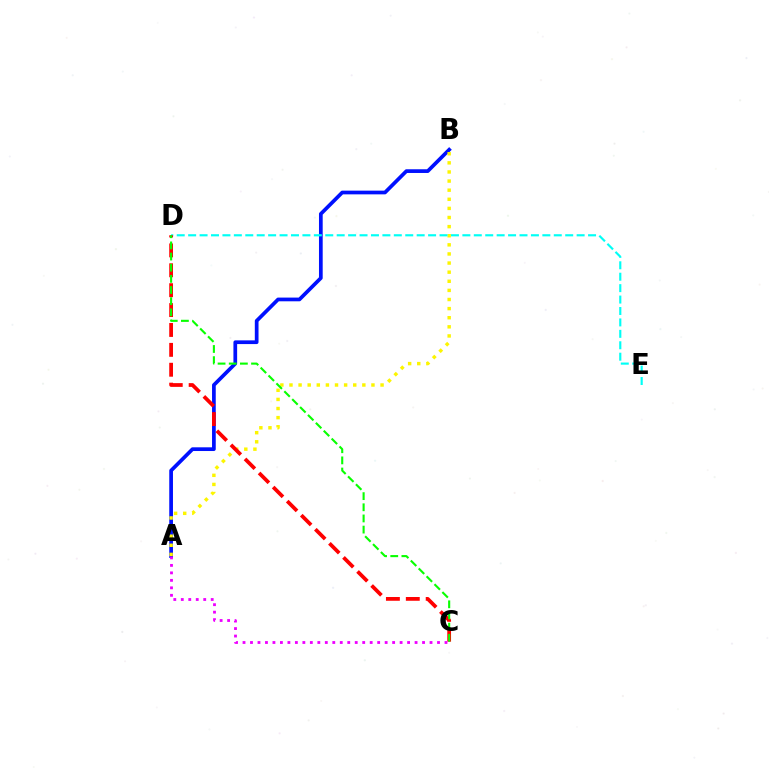{('A', 'B'): [{'color': '#0010ff', 'line_style': 'solid', 'thickness': 2.67}, {'color': '#fcf500', 'line_style': 'dotted', 'thickness': 2.48}], ('D', 'E'): [{'color': '#00fff6', 'line_style': 'dashed', 'thickness': 1.55}], ('C', 'D'): [{'color': '#ff0000', 'line_style': 'dashed', 'thickness': 2.7}, {'color': '#08ff00', 'line_style': 'dashed', 'thickness': 1.52}], ('A', 'C'): [{'color': '#ee00ff', 'line_style': 'dotted', 'thickness': 2.03}]}